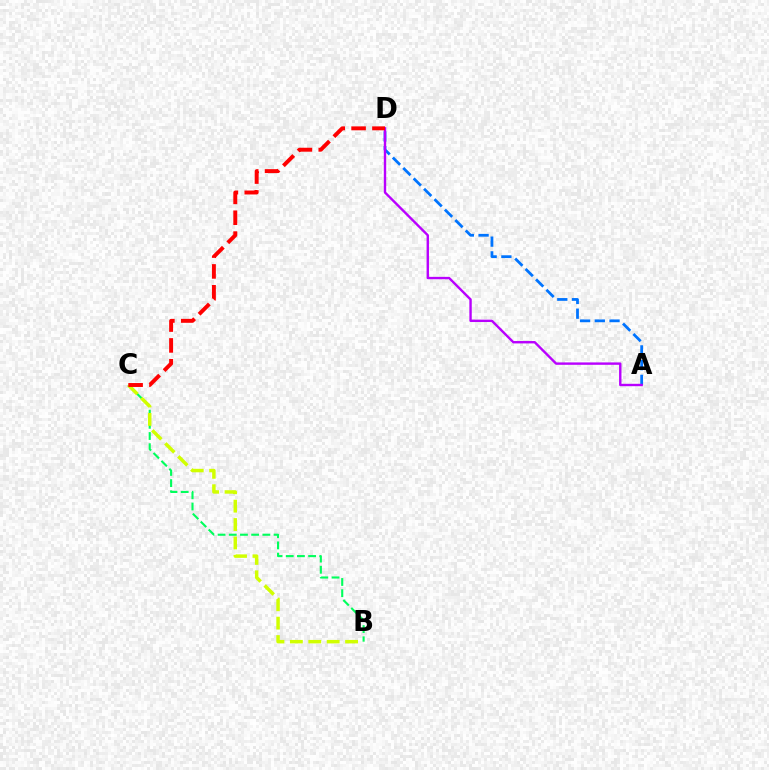{('B', 'C'): [{'color': '#00ff5c', 'line_style': 'dashed', 'thickness': 1.52}, {'color': '#d1ff00', 'line_style': 'dashed', 'thickness': 2.5}], ('A', 'D'): [{'color': '#0074ff', 'line_style': 'dashed', 'thickness': 2.0}, {'color': '#b900ff', 'line_style': 'solid', 'thickness': 1.72}], ('C', 'D'): [{'color': '#ff0000', 'line_style': 'dashed', 'thickness': 2.83}]}